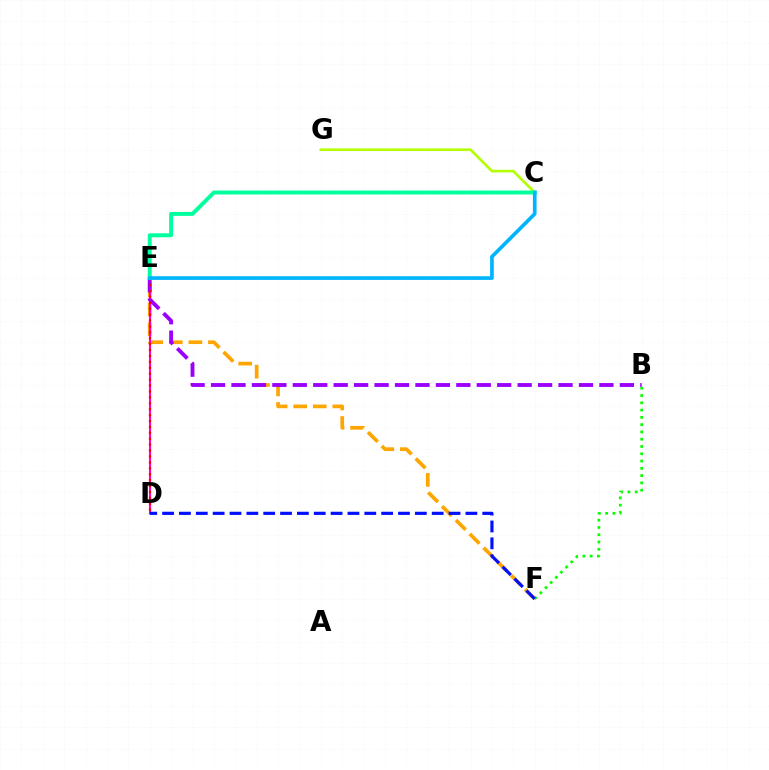{('E', 'F'): [{'color': '#ffa500', 'line_style': 'dashed', 'thickness': 2.66}], ('B', 'F'): [{'color': '#08ff00', 'line_style': 'dotted', 'thickness': 1.98}], ('D', 'E'): [{'color': '#ff00bd', 'line_style': 'solid', 'thickness': 1.51}, {'color': '#ff0000', 'line_style': 'dotted', 'thickness': 1.61}], ('B', 'E'): [{'color': '#9b00ff', 'line_style': 'dashed', 'thickness': 2.78}], ('C', 'G'): [{'color': '#b3ff00', 'line_style': 'solid', 'thickness': 1.9}], ('C', 'E'): [{'color': '#00ff9d', 'line_style': 'solid', 'thickness': 2.85}, {'color': '#00b5ff', 'line_style': 'solid', 'thickness': 2.65}], ('D', 'F'): [{'color': '#0010ff', 'line_style': 'dashed', 'thickness': 2.29}]}